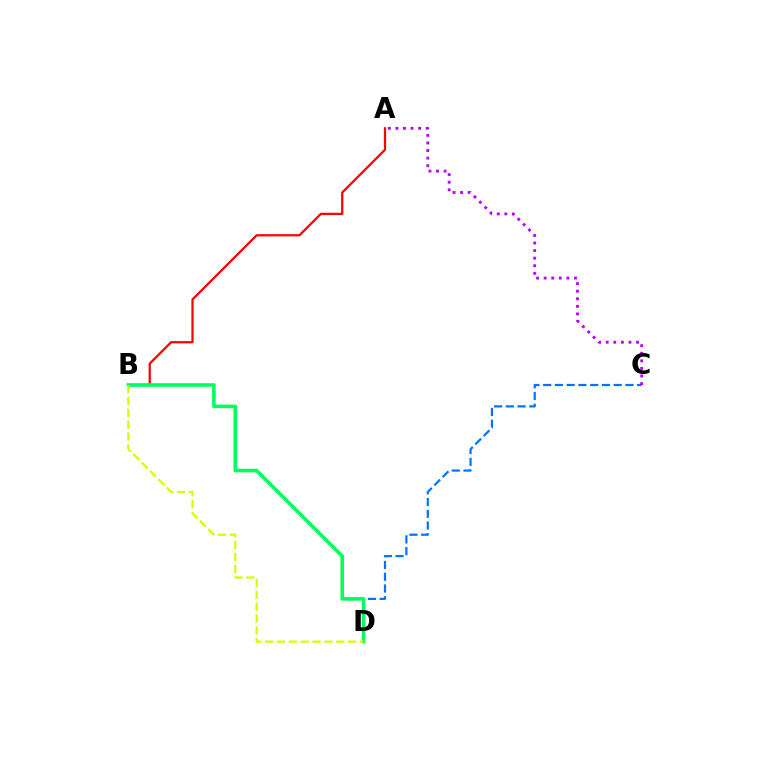{('A', 'B'): [{'color': '#ff0000', 'line_style': 'solid', 'thickness': 1.62}], ('C', 'D'): [{'color': '#0074ff', 'line_style': 'dashed', 'thickness': 1.6}], ('B', 'D'): [{'color': '#00ff5c', 'line_style': 'solid', 'thickness': 2.57}, {'color': '#d1ff00', 'line_style': 'dashed', 'thickness': 1.61}], ('A', 'C'): [{'color': '#b900ff', 'line_style': 'dotted', 'thickness': 2.06}]}